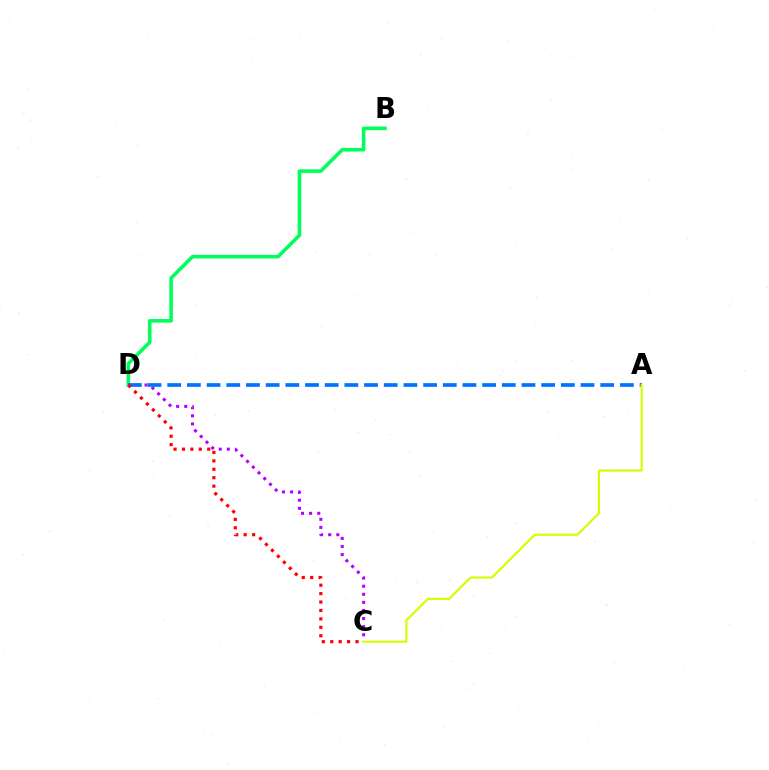{('C', 'D'): [{'color': '#b900ff', 'line_style': 'dotted', 'thickness': 2.2}, {'color': '#ff0000', 'line_style': 'dotted', 'thickness': 2.29}], ('B', 'D'): [{'color': '#00ff5c', 'line_style': 'solid', 'thickness': 2.58}], ('A', 'D'): [{'color': '#0074ff', 'line_style': 'dashed', 'thickness': 2.67}], ('A', 'C'): [{'color': '#d1ff00', 'line_style': 'solid', 'thickness': 1.53}]}